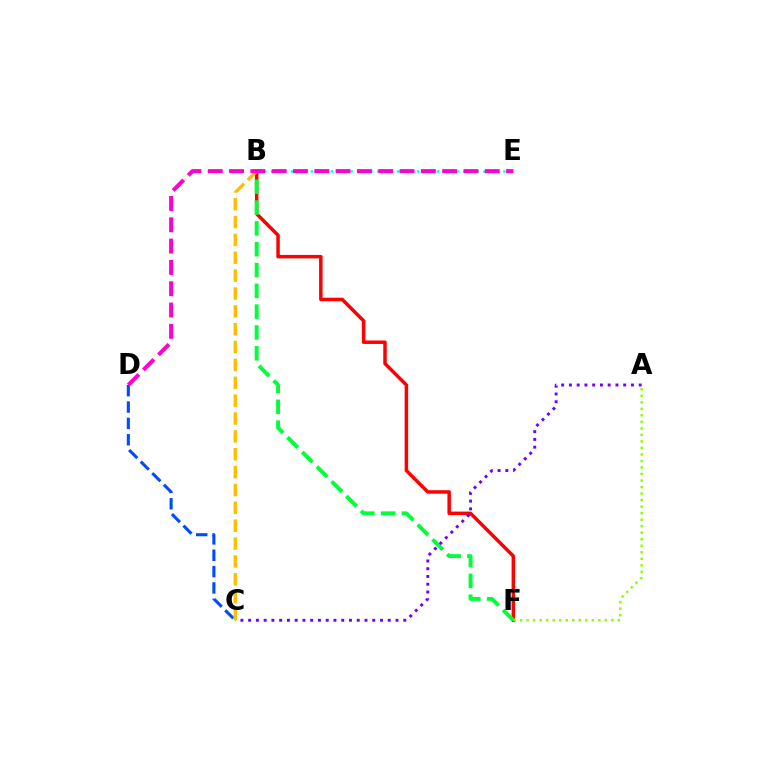{('B', 'F'): [{'color': '#ff0000', 'line_style': 'solid', 'thickness': 2.5}, {'color': '#00ff39', 'line_style': 'dashed', 'thickness': 2.83}], ('C', 'D'): [{'color': '#004bff', 'line_style': 'dashed', 'thickness': 2.22}], ('B', 'E'): [{'color': '#00fff6', 'line_style': 'dotted', 'thickness': 1.8}], ('A', 'C'): [{'color': '#7200ff', 'line_style': 'dotted', 'thickness': 2.11}], ('B', 'C'): [{'color': '#ffbd00', 'line_style': 'dashed', 'thickness': 2.43}], ('D', 'E'): [{'color': '#ff00cf', 'line_style': 'dashed', 'thickness': 2.9}], ('A', 'F'): [{'color': '#84ff00', 'line_style': 'dotted', 'thickness': 1.77}]}